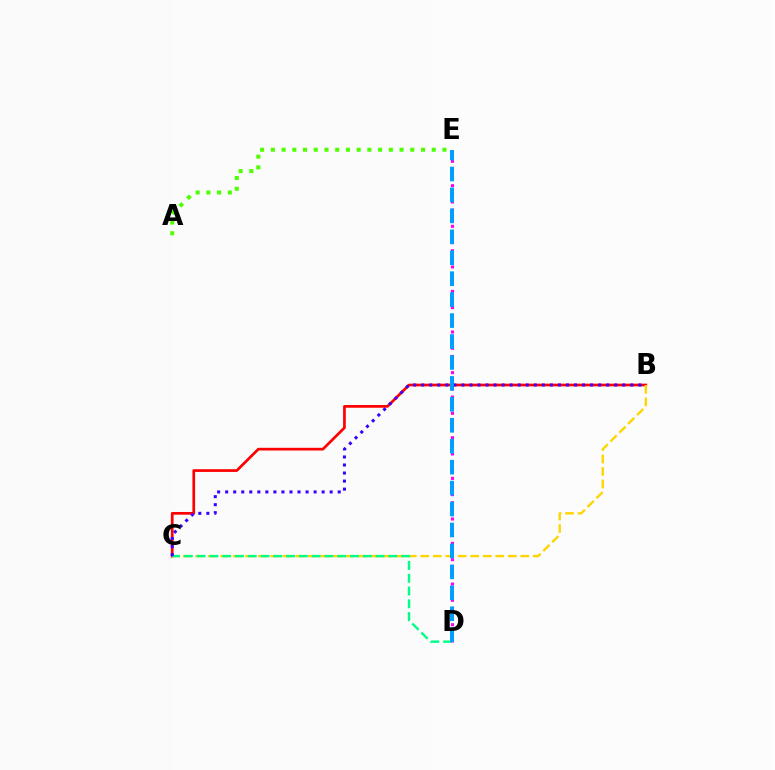{('B', 'C'): [{'color': '#ff0000', 'line_style': 'solid', 'thickness': 1.95}, {'color': '#ffd500', 'line_style': 'dashed', 'thickness': 1.7}, {'color': '#3700ff', 'line_style': 'dotted', 'thickness': 2.18}], ('A', 'E'): [{'color': '#4fff00', 'line_style': 'dotted', 'thickness': 2.91}], ('C', 'D'): [{'color': '#00ff86', 'line_style': 'dashed', 'thickness': 1.74}], ('D', 'E'): [{'color': '#ff00ed', 'line_style': 'dotted', 'thickness': 2.21}, {'color': '#009eff', 'line_style': 'dashed', 'thickness': 2.84}]}